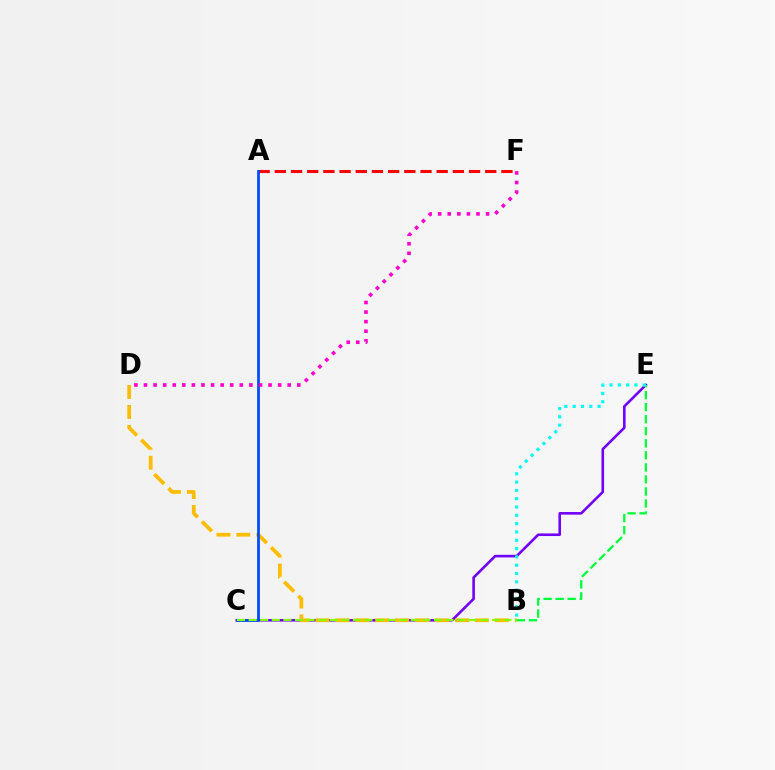{('A', 'F'): [{'color': '#ff0000', 'line_style': 'dashed', 'thickness': 2.2}], ('C', 'E'): [{'color': '#7200ff', 'line_style': 'solid', 'thickness': 1.88}], ('B', 'D'): [{'color': '#ffbd00', 'line_style': 'dashed', 'thickness': 2.71}], ('A', 'C'): [{'color': '#004bff', 'line_style': 'solid', 'thickness': 1.98}], ('B', 'C'): [{'color': '#84ff00', 'line_style': 'dashed', 'thickness': 1.57}], ('B', 'E'): [{'color': '#00ff39', 'line_style': 'dashed', 'thickness': 1.63}, {'color': '#00fff6', 'line_style': 'dotted', 'thickness': 2.26}], ('D', 'F'): [{'color': '#ff00cf', 'line_style': 'dotted', 'thickness': 2.6}]}